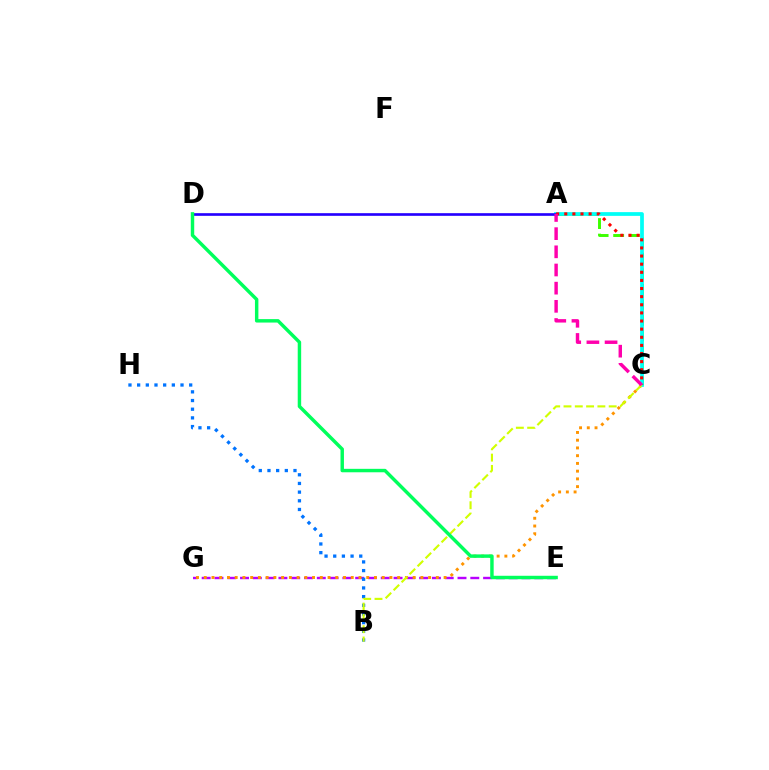{('E', 'G'): [{'color': '#b900ff', 'line_style': 'dashed', 'thickness': 1.74}], ('A', 'C'): [{'color': '#3dff00', 'line_style': 'dashed', 'thickness': 2.11}, {'color': '#00fff6', 'line_style': 'solid', 'thickness': 2.69}, {'color': '#ff0000', 'line_style': 'dotted', 'thickness': 2.21}, {'color': '#ff00ac', 'line_style': 'dashed', 'thickness': 2.47}], ('C', 'G'): [{'color': '#ff9400', 'line_style': 'dotted', 'thickness': 2.1}], ('B', 'H'): [{'color': '#0074ff', 'line_style': 'dotted', 'thickness': 2.36}], ('B', 'C'): [{'color': '#d1ff00', 'line_style': 'dashed', 'thickness': 1.54}], ('A', 'D'): [{'color': '#2500ff', 'line_style': 'solid', 'thickness': 1.91}], ('D', 'E'): [{'color': '#00ff5c', 'line_style': 'solid', 'thickness': 2.48}]}